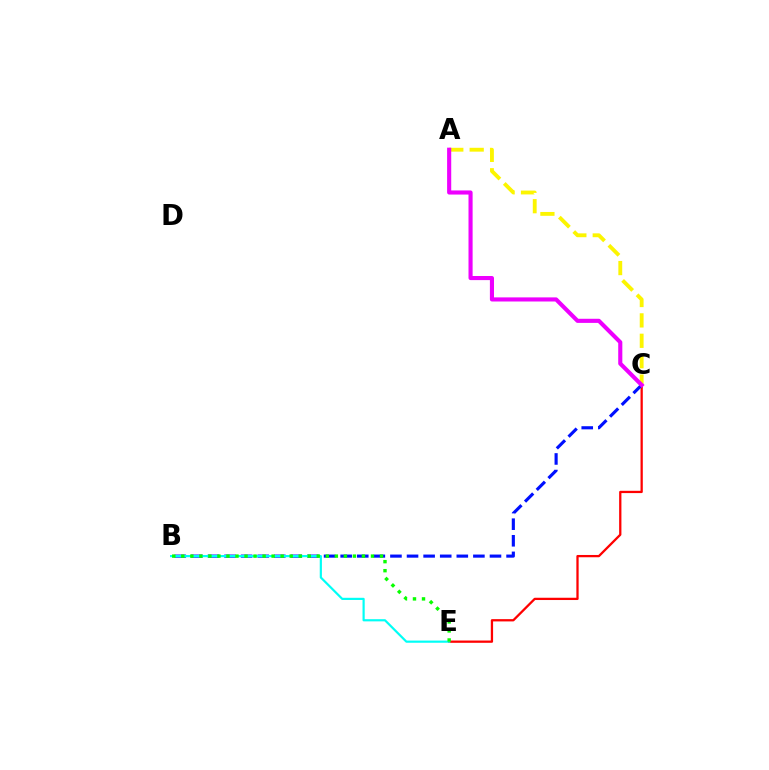{('C', 'E'): [{'color': '#ff0000', 'line_style': 'solid', 'thickness': 1.64}], ('A', 'C'): [{'color': '#fcf500', 'line_style': 'dashed', 'thickness': 2.77}, {'color': '#ee00ff', 'line_style': 'solid', 'thickness': 2.96}], ('B', 'C'): [{'color': '#0010ff', 'line_style': 'dashed', 'thickness': 2.25}], ('B', 'E'): [{'color': '#00fff6', 'line_style': 'solid', 'thickness': 1.57}, {'color': '#08ff00', 'line_style': 'dotted', 'thickness': 2.45}]}